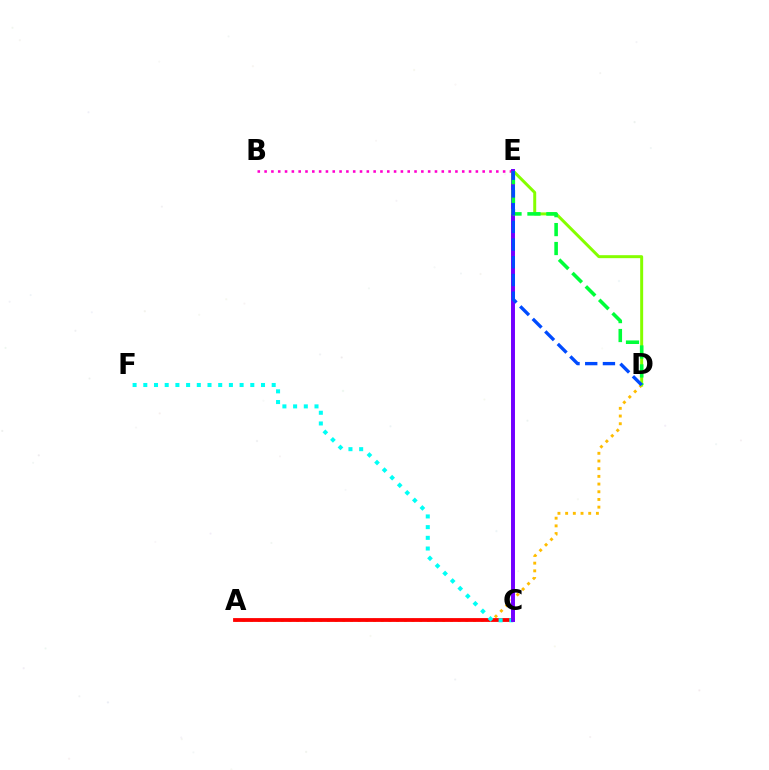{('A', 'D'): [{'color': '#ffbd00', 'line_style': 'dotted', 'thickness': 2.09}], ('B', 'E'): [{'color': '#ff00cf', 'line_style': 'dotted', 'thickness': 1.85}], ('D', 'E'): [{'color': '#84ff00', 'line_style': 'solid', 'thickness': 2.14}, {'color': '#00ff39', 'line_style': 'dashed', 'thickness': 2.57}, {'color': '#004bff', 'line_style': 'dashed', 'thickness': 2.41}], ('A', 'C'): [{'color': '#ff0000', 'line_style': 'solid', 'thickness': 2.74}], ('C', 'F'): [{'color': '#00fff6', 'line_style': 'dotted', 'thickness': 2.91}], ('C', 'E'): [{'color': '#7200ff', 'line_style': 'solid', 'thickness': 2.84}]}